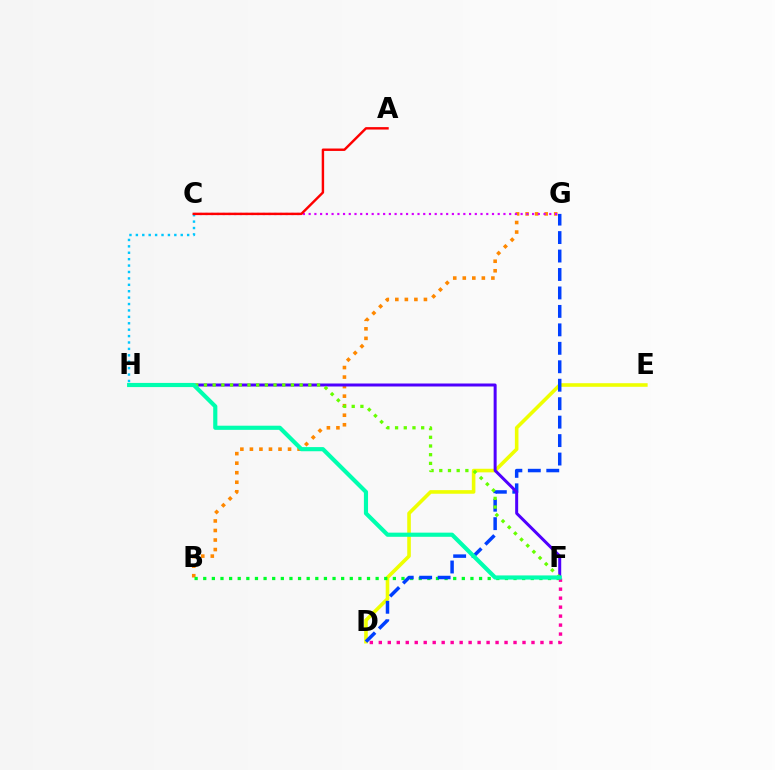{('D', 'E'): [{'color': '#eeff00', 'line_style': 'solid', 'thickness': 2.58}], ('B', 'G'): [{'color': '#ff8800', 'line_style': 'dotted', 'thickness': 2.59}], ('B', 'F'): [{'color': '#00ff27', 'line_style': 'dotted', 'thickness': 2.34}], ('D', 'G'): [{'color': '#003fff', 'line_style': 'dashed', 'thickness': 2.51}], ('D', 'F'): [{'color': '#ff00a0', 'line_style': 'dotted', 'thickness': 2.44}], ('F', 'H'): [{'color': '#4f00ff', 'line_style': 'solid', 'thickness': 2.15}, {'color': '#66ff00', 'line_style': 'dotted', 'thickness': 2.36}, {'color': '#00ffaf', 'line_style': 'solid', 'thickness': 2.99}], ('C', 'G'): [{'color': '#d600ff', 'line_style': 'dotted', 'thickness': 1.56}], ('C', 'H'): [{'color': '#00c7ff', 'line_style': 'dotted', 'thickness': 1.74}], ('A', 'C'): [{'color': '#ff0000', 'line_style': 'solid', 'thickness': 1.75}]}